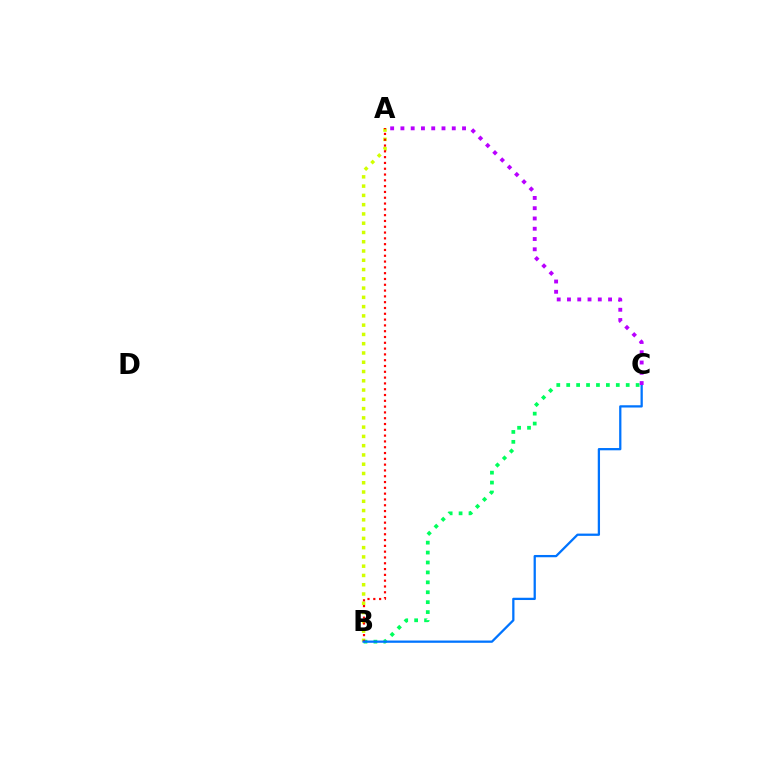{('A', 'B'): [{'color': '#d1ff00', 'line_style': 'dotted', 'thickness': 2.52}, {'color': '#ff0000', 'line_style': 'dotted', 'thickness': 1.58}], ('B', 'C'): [{'color': '#00ff5c', 'line_style': 'dotted', 'thickness': 2.69}, {'color': '#0074ff', 'line_style': 'solid', 'thickness': 1.63}], ('A', 'C'): [{'color': '#b900ff', 'line_style': 'dotted', 'thickness': 2.79}]}